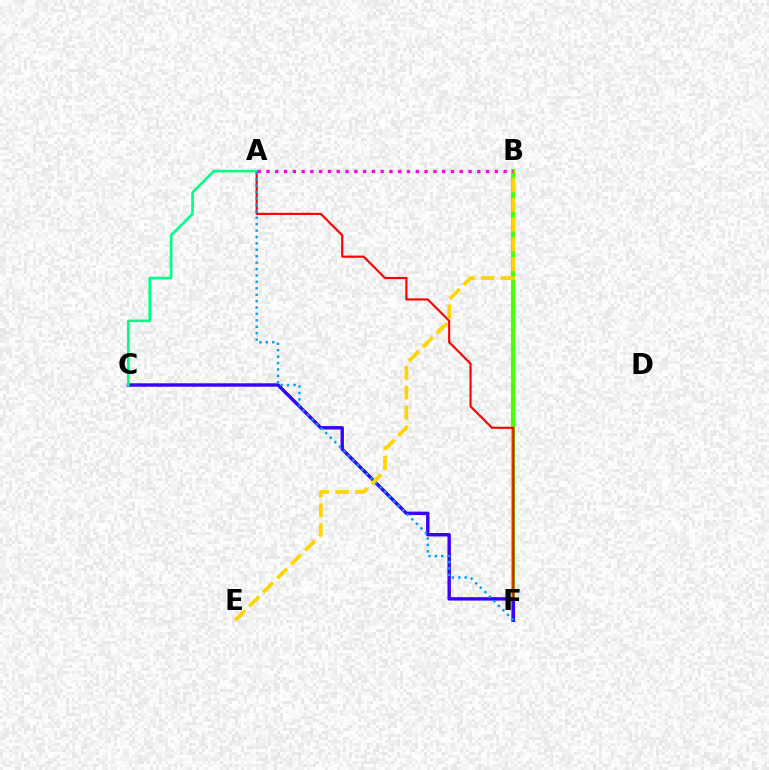{('B', 'F'): [{'color': '#4fff00', 'line_style': 'solid', 'thickness': 2.94}], ('A', 'F'): [{'color': '#ff0000', 'line_style': 'solid', 'thickness': 1.56}, {'color': '#009eff', 'line_style': 'dotted', 'thickness': 1.74}], ('C', 'F'): [{'color': '#3700ff', 'line_style': 'solid', 'thickness': 2.45}], ('A', 'C'): [{'color': '#00ff86', 'line_style': 'solid', 'thickness': 1.89}], ('B', 'E'): [{'color': '#ffd500', 'line_style': 'dashed', 'thickness': 2.69}], ('A', 'B'): [{'color': '#ff00ed', 'line_style': 'dotted', 'thickness': 2.39}]}